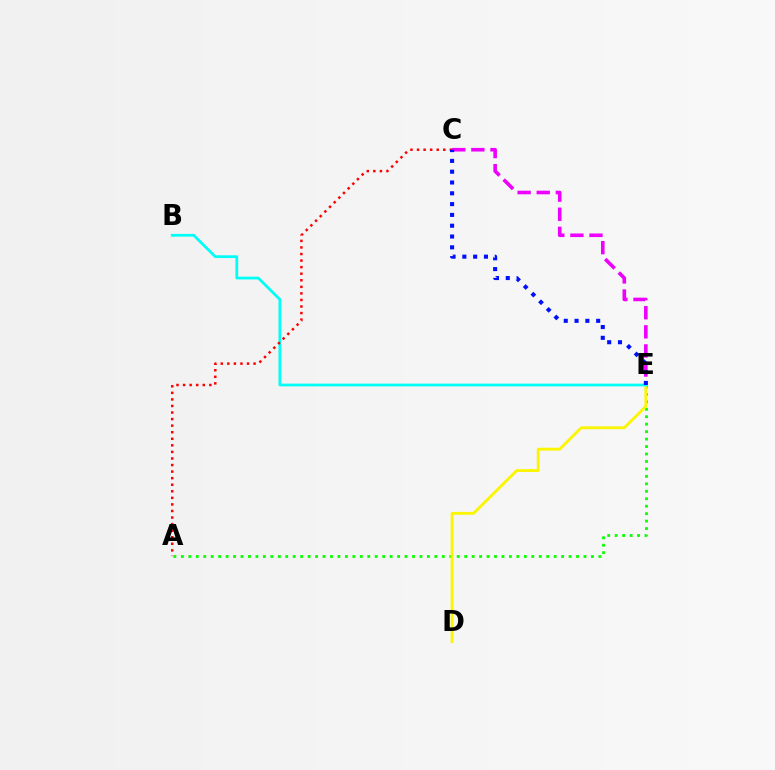{('A', 'E'): [{'color': '#08ff00', 'line_style': 'dotted', 'thickness': 2.03}], ('C', 'E'): [{'color': '#ee00ff', 'line_style': 'dashed', 'thickness': 2.6}, {'color': '#0010ff', 'line_style': 'dotted', 'thickness': 2.94}], ('D', 'E'): [{'color': '#fcf500', 'line_style': 'solid', 'thickness': 2.05}], ('B', 'E'): [{'color': '#00fff6', 'line_style': 'solid', 'thickness': 1.98}], ('A', 'C'): [{'color': '#ff0000', 'line_style': 'dotted', 'thickness': 1.78}]}